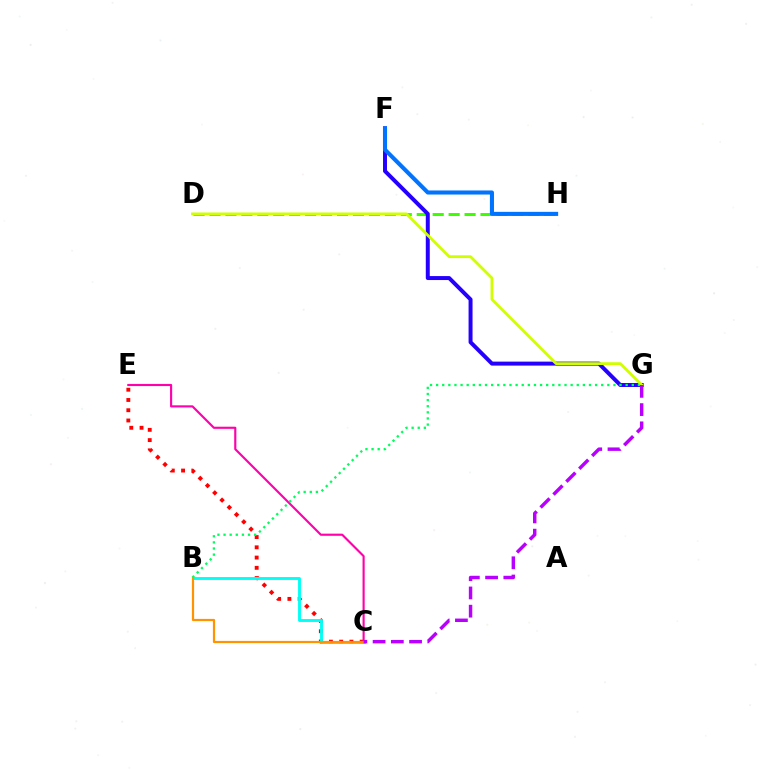{('C', 'E'): [{'color': '#ff0000', 'line_style': 'dotted', 'thickness': 2.79}, {'color': '#ff00ac', 'line_style': 'solid', 'thickness': 1.54}], ('B', 'C'): [{'color': '#00fff6', 'line_style': 'solid', 'thickness': 2.08}, {'color': '#ff9400', 'line_style': 'solid', 'thickness': 1.59}], ('D', 'H'): [{'color': '#3dff00', 'line_style': 'dashed', 'thickness': 2.17}], ('F', 'G'): [{'color': '#2500ff', 'line_style': 'solid', 'thickness': 2.86}], ('B', 'G'): [{'color': '#00ff5c', 'line_style': 'dotted', 'thickness': 1.66}], ('D', 'G'): [{'color': '#d1ff00', 'line_style': 'solid', 'thickness': 2.02}], ('C', 'G'): [{'color': '#b900ff', 'line_style': 'dashed', 'thickness': 2.48}], ('F', 'H'): [{'color': '#0074ff', 'line_style': 'solid', 'thickness': 2.93}]}